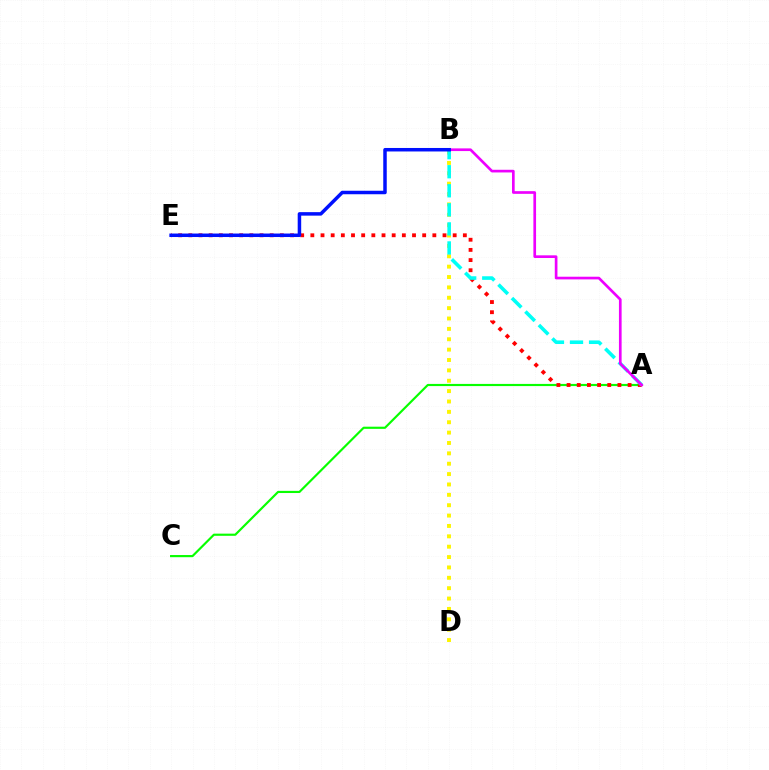{('A', 'C'): [{'color': '#08ff00', 'line_style': 'solid', 'thickness': 1.56}], ('B', 'D'): [{'color': '#fcf500', 'line_style': 'dotted', 'thickness': 2.82}], ('A', 'E'): [{'color': '#ff0000', 'line_style': 'dotted', 'thickness': 2.76}], ('A', 'B'): [{'color': '#00fff6', 'line_style': 'dashed', 'thickness': 2.59}, {'color': '#ee00ff', 'line_style': 'solid', 'thickness': 1.93}], ('B', 'E'): [{'color': '#0010ff', 'line_style': 'solid', 'thickness': 2.52}]}